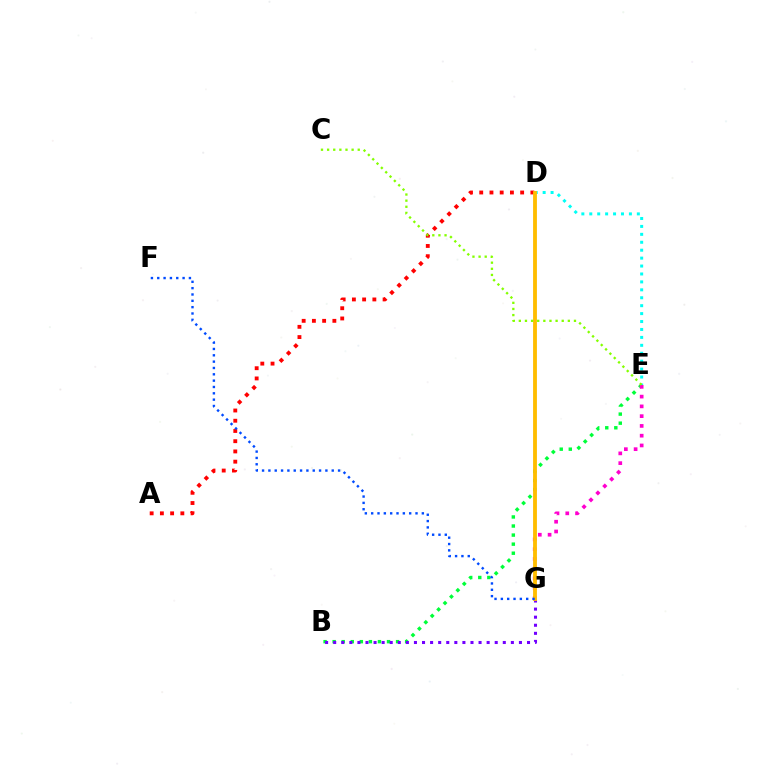{('B', 'E'): [{'color': '#00ff39', 'line_style': 'dotted', 'thickness': 2.46}], ('D', 'E'): [{'color': '#00fff6', 'line_style': 'dotted', 'thickness': 2.15}], ('A', 'D'): [{'color': '#ff0000', 'line_style': 'dotted', 'thickness': 2.78}], ('E', 'G'): [{'color': '#ff00cf', 'line_style': 'dotted', 'thickness': 2.65}], ('B', 'G'): [{'color': '#7200ff', 'line_style': 'dotted', 'thickness': 2.19}], ('D', 'G'): [{'color': '#ffbd00', 'line_style': 'solid', 'thickness': 2.76}], ('F', 'G'): [{'color': '#004bff', 'line_style': 'dotted', 'thickness': 1.72}], ('C', 'E'): [{'color': '#84ff00', 'line_style': 'dotted', 'thickness': 1.66}]}